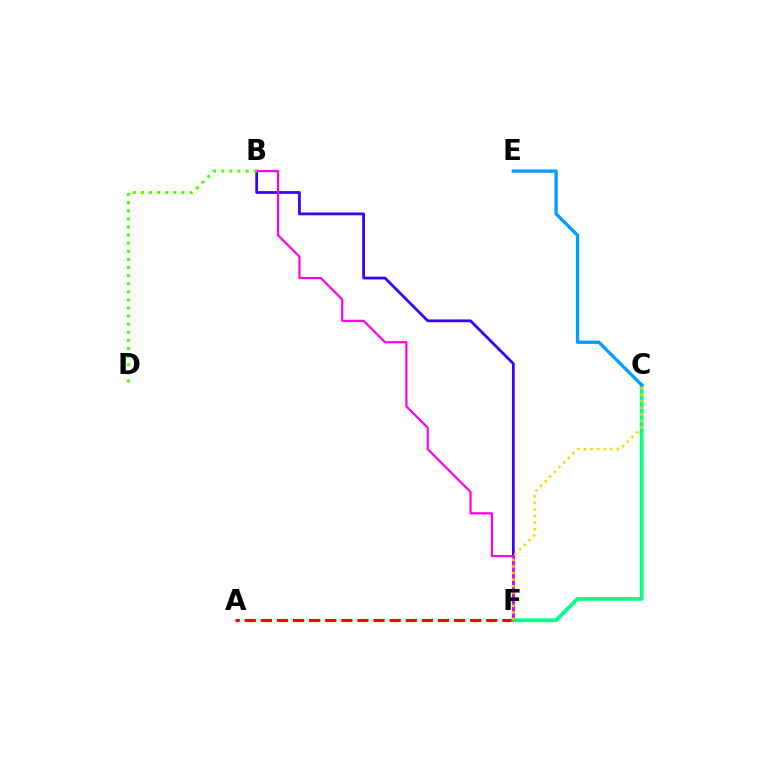{('B', 'F'): [{'color': '#3700ff', 'line_style': 'solid', 'thickness': 2.0}, {'color': '#ff00ed', 'line_style': 'solid', 'thickness': 1.57}], ('A', 'F'): [{'color': '#ff0000', 'line_style': 'dashed', 'thickness': 2.19}], ('C', 'F'): [{'color': '#00ff86', 'line_style': 'solid', 'thickness': 2.7}, {'color': '#ffd500', 'line_style': 'dotted', 'thickness': 1.79}], ('B', 'D'): [{'color': '#4fff00', 'line_style': 'dotted', 'thickness': 2.2}], ('C', 'E'): [{'color': '#009eff', 'line_style': 'solid', 'thickness': 2.39}]}